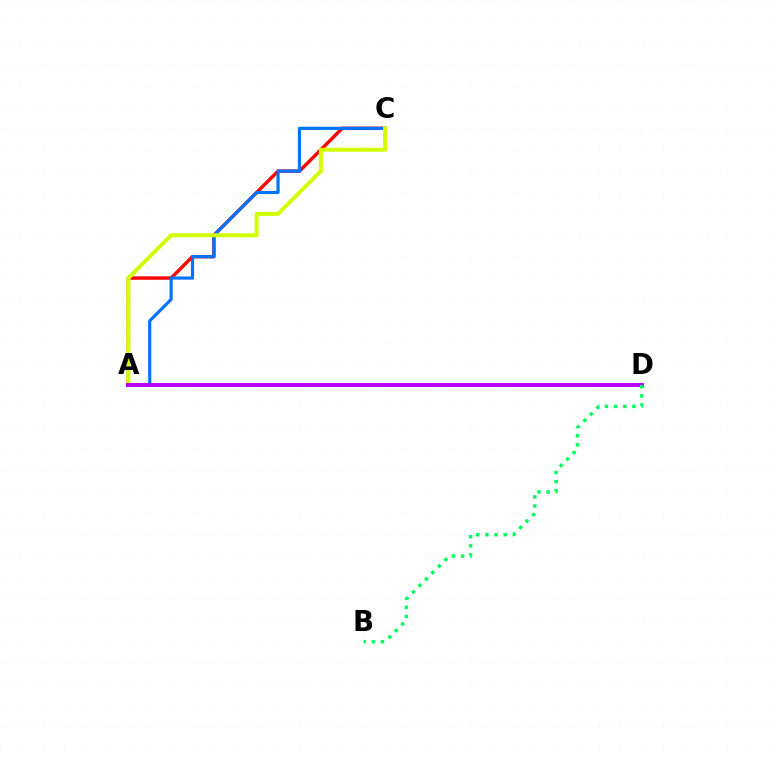{('A', 'C'): [{'color': '#ff0000', 'line_style': 'solid', 'thickness': 2.47}, {'color': '#0074ff', 'line_style': 'solid', 'thickness': 2.28}, {'color': '#d1ff00', 'line_style': 'solid', 'thickness': 2.85}], ('A', 'D'): [{'color': '#b900ff', 'line_style': 'solid', 'thickness': 2.92}], ('B', 'D'): [{'color': '#00ff5c', 'line_style': 'dotted', 'thickness': 2.48}]}